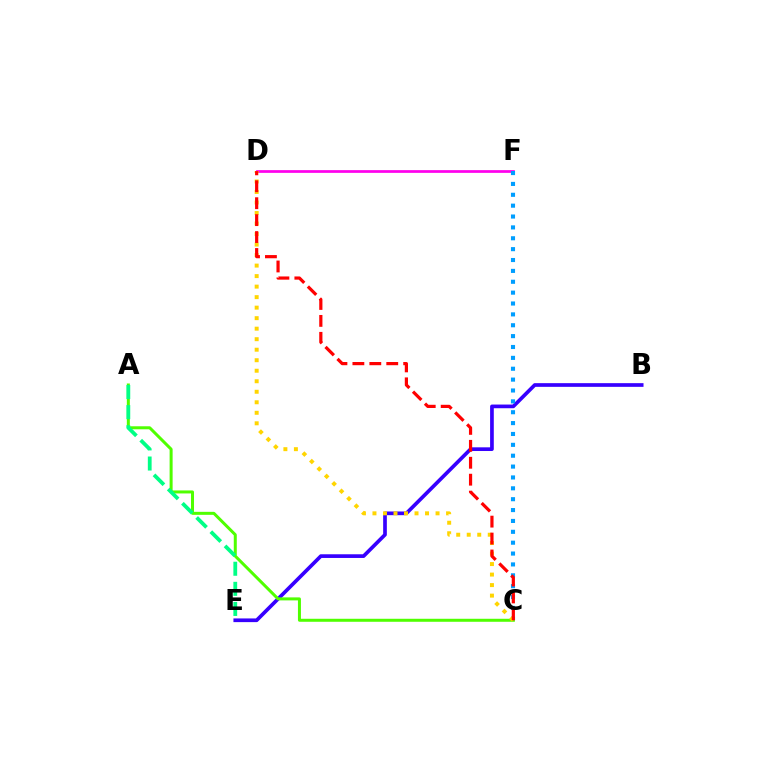{('B', 'E'): [{'color': '#3700ff', 'line_style': 'solid', 'thickness': 2.65}], ('D', 'F'): [{'color': '#ff00ed', 'line_style': 'solid', 'thickness': 1.97}], ('A', 'C'): [{'color': '#4fff00', 'line_style': 'solid', 'thickness': 2.16}], ('A', 'E'): [{'color': '#00ff86', 'line_style': 'dashed', 'thickness': 2.73}], ('C', 'F'): [{'color': '#009eff', 'line_style': 'dotted', 'thickness': 2.95}], ('C', 'D'): [{'color': '#ffd500', 'line_style': 'dotted', 'thickness': 2.86}, {'color': '#ff0000', 'line_style': 'dashed', 'thickness': 2.3}]}